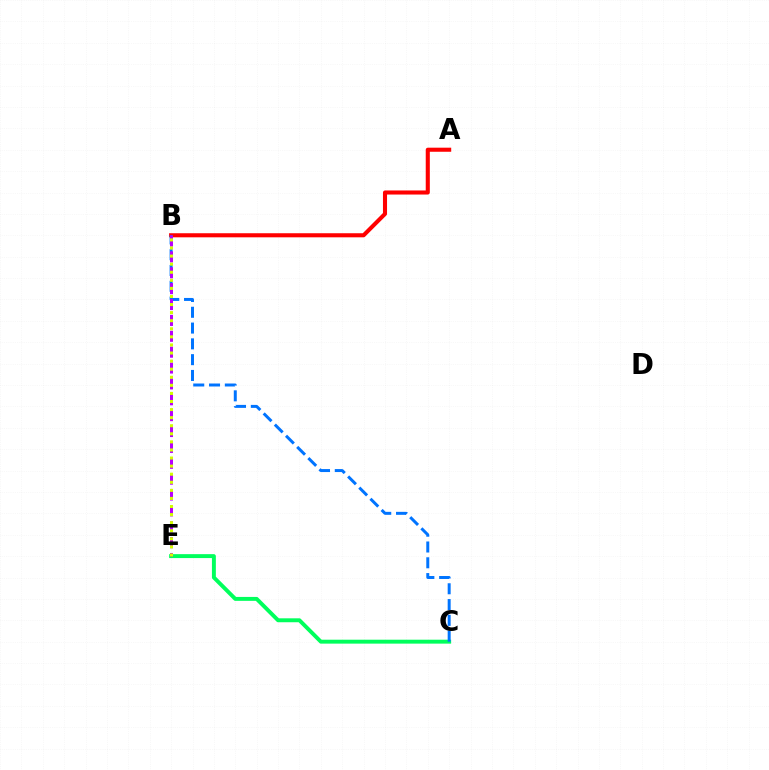{('A', 'B'): [{'color': '#ff0000', 'line_style': 'solid', 'thickness': 2.94}], ('C', 'E'): [{'color': '#00ff5c', 'line_style': 'solid', 'thickness': 2.83}], ('B', 'C'): [{'color': '#0074ff', 'line_style': 'dashed', 'thickness': 2.15}], ('B', 'E'): [{'color': '#b900ff', 'line_style': 'dashed', 'thickness': 2.16}, {'color': '#d1ff00', 'line_style': 'dotted', 'thickness': 2.19}]}